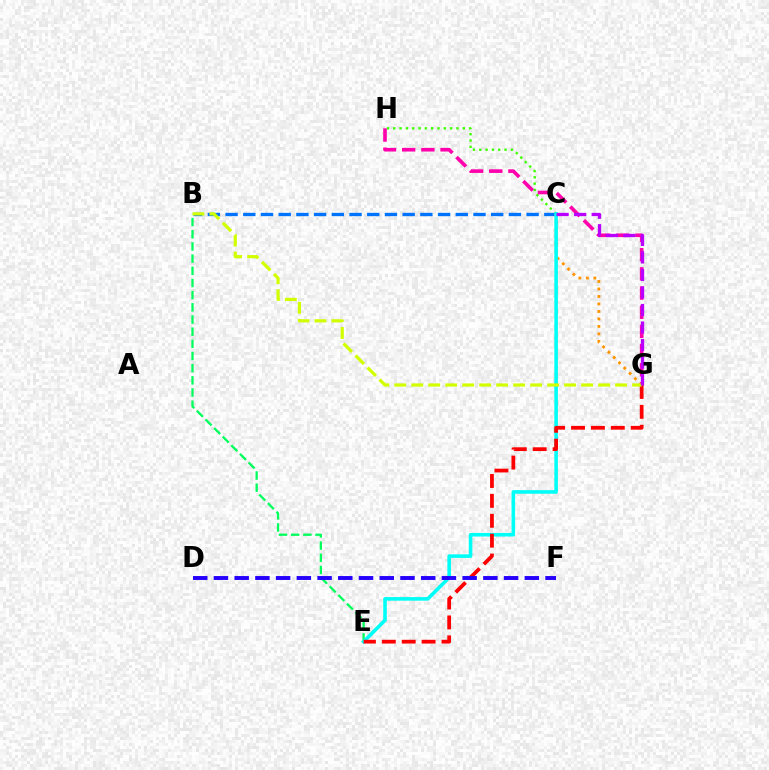{('C', 'H'): [{'color': '#3dff00', 'line_style': 'dotted', 'thickness': 1.72}], ('B', 'C'): [{'color': '#0074ff', 'line_style': 'dashed', 'thickness': 2.41}], ('C', 'G'): [{'color': '#ff9400', 'line_style': 'dotted', 'thickness': 2.03}, {'color': '#b900ff', 'line_style': 'dashed', 'thickness': 2.38}], ('B', 'E'): [{'color': '#00ff5c', 'line_style': 'dashed', 'thickness': 1.65}], ('C', 'E'): [{'color': '#00fff6', 'line_style': 'solid', 'thickness': 2.59}], ('G', 'H'): [{'color': '#ff00ac', 'line_style': 'dashed', 'thickness': 2.61}], ('E', 'G'): [{'color': '#ff0000', 'line_style': 'dashed', 'thickness': 2.7}], ('D', 'F'): [{'color': '#2500ff', 'line_style': 'dashed', 'thickness': 2.82}], ('B', 'G'): [{'color': '#d1ff00', 'line_style': 'dashed', 'thickness': 2.31}]}